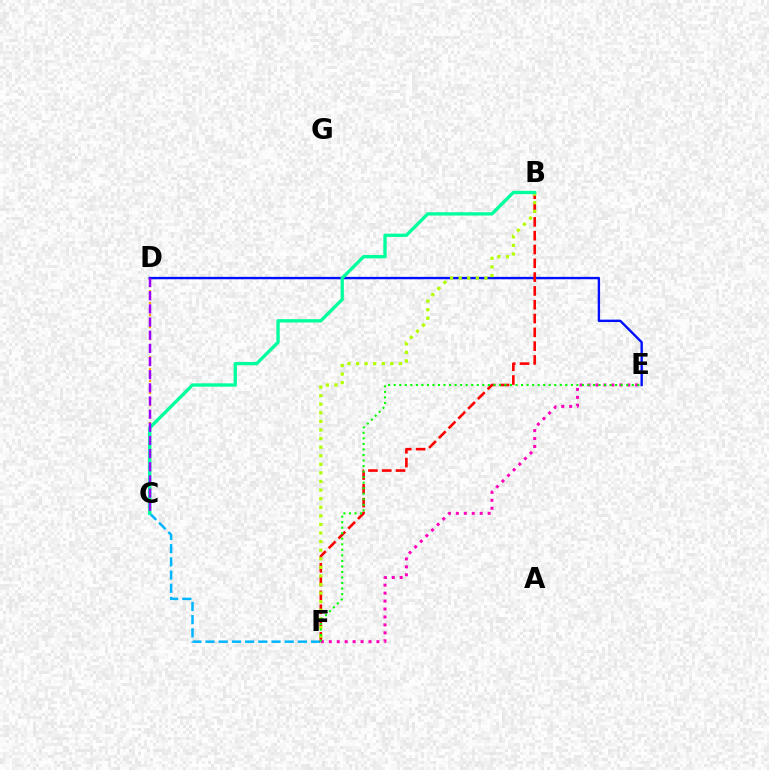{('C', 'F'): [{'color': '#00b5ff', 'line_style': 'dashed', 'thickness': 1.79}], ('C', 'D'): [{'color': '#ffa500', 'line_style': 'dotted', 'thickness': 1.63}, {'color': '#9b00ff', 'line_style': 'dashed', 'thickness': 1.79}], ('D', 'E'): [{'color': '#0010ff', 'line_style': 'solid', 'thickness': 1.71}], ('B', 'F'): [{'color': '#ff0000', 'line_style': 'dashed', 'thickness': 1.88}, {'color': '#b3ff00', 'line_style': 'dotted', 'thickness': 2.33}], ('E', 'F'): [{'color': '#ff00bd', 'line_style': 'dotted', 'thickness': 2.16}, {'color': '#08ff00', 'line_style': 'dotted', 'thickness': 1.5}], ('B', 'C'): [{'color': '#00ff9d', 'line_style': 'solid', 'thickness': 2.39}]}